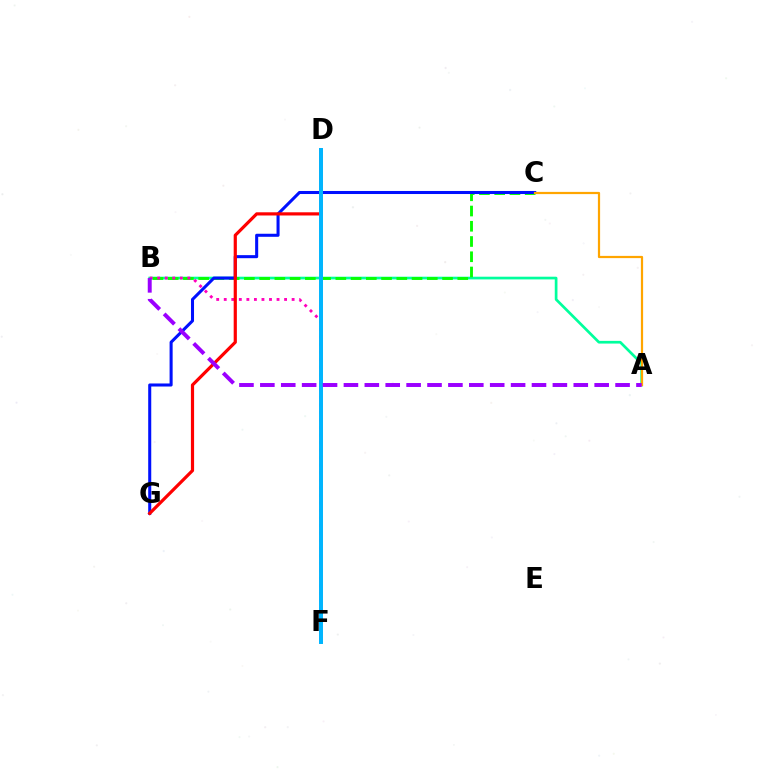{('A', 'B'): [{'color': '#00ff9d', 'line_style': 'solid', 'thickness': 1.94}, {'color': '#9b00ff', 'line_style': 'dashed', 'thickness': 2.84}], ('B', 'C'): [{'color': '#08ff00', 'line_style': 'dashed', 'thickness': 2.07}], ('C', 'G'): [{'color': '#0010ff', 'line_style': 'solid', 'thickness': 2.19}], ('D', 'F'): [{'color': '#b3ff00', 'line_style': 'solid', 'thickness': 1.85}, {'color': '#00b5ff', 'line_style': 'solid', 'thickness': 2.85}], ('B', 'F'): [{'color': '#ff00bd', 'line_style': 'dotted', 'thickness': 2.05}], ('A', 'C'): [{'color': '#ffa500', 'line_style': 'solid', 'thickness': 1.6}], ('D', 'G'): [{'color': '#ff0000', 'line_style': 'solid', 'thickness': 2.3}]}